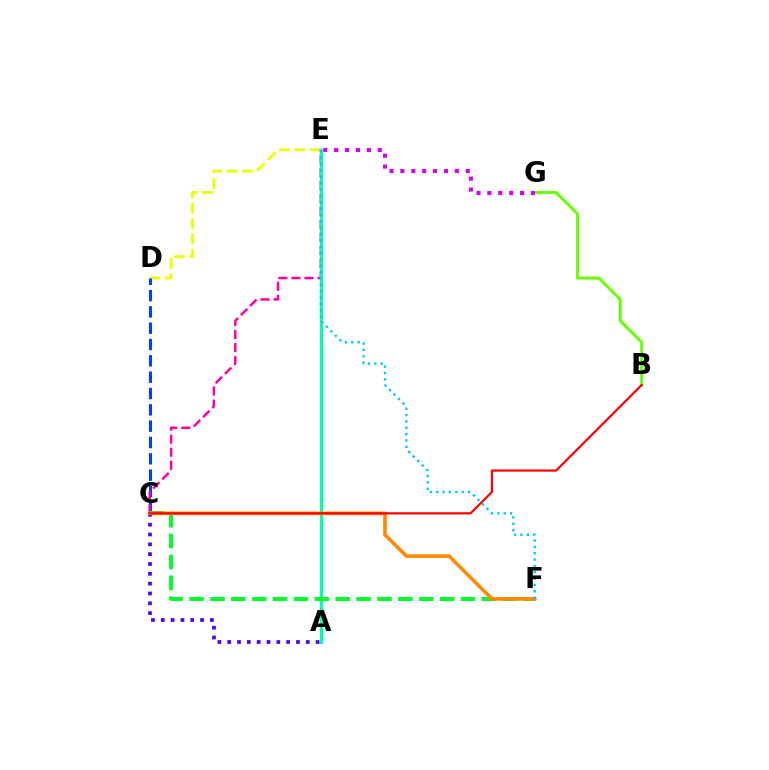{('D', 'E'): [{'color': '#eeff00', 'line_style': 'dashed', 'thickness': 2.08}], ('C', 'D'): [{'color': '#003fff', 'line_style': 'dashed', 'thickness': 2.22}], ('C', 'E'): [{'color': '#ff00a0', 'line_style': 'dashed', 'thickness': 1.78}], ('A', 'C'): [{'color': '#4f00ff', 'line_style': 'dotted', 'thickness': 2.67}], ('A', 'E'): [{'color': '#00ffaf', 'line_style': 'solid', 'thickness': 2.35}], ('B', 'G'): [{'color': '#66ff00', 'line_style': 'solid', 'thickness': 2.12}], ('C', 'F'): [{'color': '#00ff27', 'line_style': 'dashed', 'thickness': 2.84}, {'color': '#ff8800', 'line_style': 'solid', 'thickness': 2.6}], ('E', 'G'): [{'color': '#d600ff', 'line_style': 'dotted', 'thickness': 2.96}], ('E', 'F'): [{'color': '#00c7ff', 'line_style': 'dotted', 'thickness': 1.73}], ('B', 'C'): [{'color': '#ff0000', 'line_style': 'solid', 'thickness': 1.59}]}